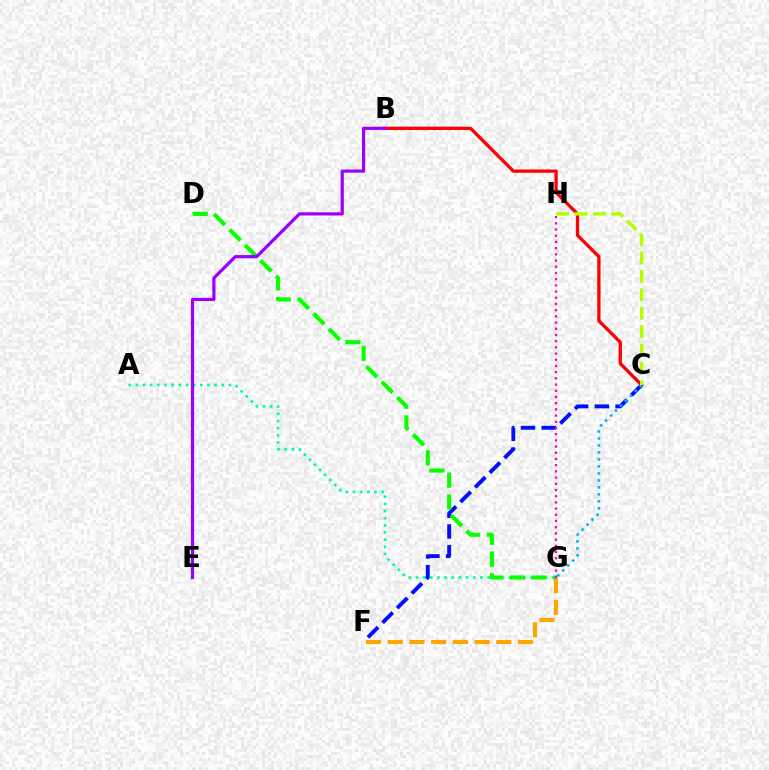{('B', 'C'): [{'color': '#ff0000', 'line_style': 'solid', 'thickness': 2.36}], ('F', 'G'): [{'color': '#ffa500', 'line_style': 'dashed', 'thickness': 2.95}], ('A', 'G'): [{'color': '#00ff9d', 'line_style': 'dotted', 'thickness': 1.95}], ('C', 'F'): [{'color': '#0010ff', 'line_style': 'dashed', 'thickness': 2.81}], ('C', 'G'): [{'color': '#00b5ff', 'line_style': 'dotted', 'thickness': 1.9}], ('D', 'G'): [{'color': '#08ff00', 'line_style': 'dashed', 'thickness': 2.97}], ('B', 'E'): [{'color': '#9b00ff', 'line_style': 'solid', 'thickness': 2.31}], ('G', 'H'): [{'color': '#ff00bd', 'line_style': 'dotted', 'thickness': 1.69}], ('C', 'H'): [{'color': '#b3ff00', 'line_style': 'dashed', 'thickness': 2.5}]}